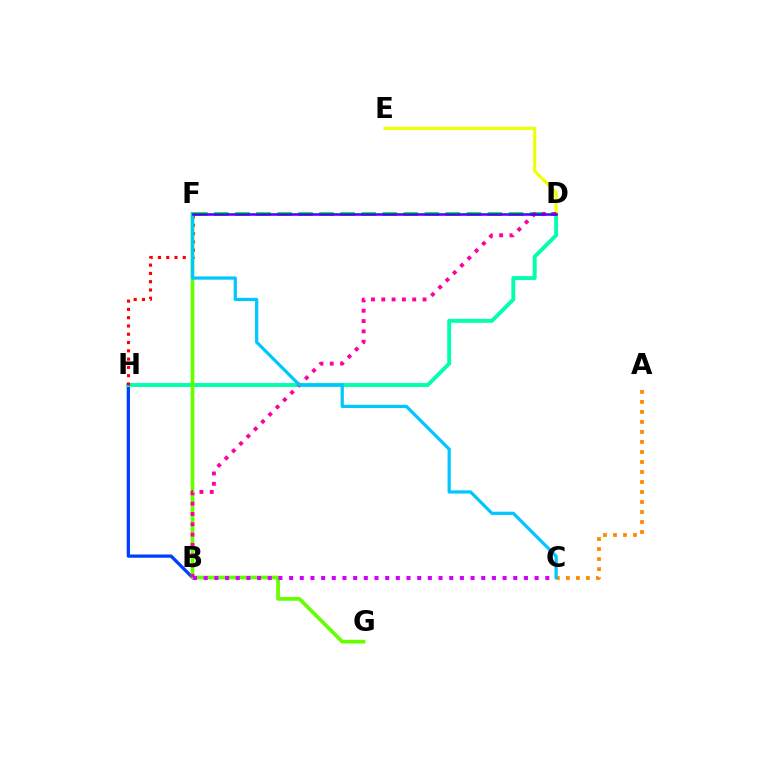{('D', 'F'): [{'color': '#00ff27', 'line_style': 'dashed', 'thickness': 2.86}, {'color': '#4f00ff', 'line_style': 'solid', 'thickness': 1.83}], ('B', 'H'): [{'color': '#003fff', 'line_style': 'solid', 'thickness': 2.35}], ('D', 'H'): [{'color': '#00ffaf', 'line_style': 'solid', 'thickness': 2.81}], ('A', 'C'): [{'color': '#ff8800', 'line_style': 'dotted', 'thickness': 2.72}], ('D', 'E'): [{'color': '#eeff00', 'line_style': 'solid', 'thickness': 2.23}], ('F', 'H'): [{'color': '#ff0000', 'line_style': 'dotted', 'thickness': 2.25}], ('F', 'G'): [{'color': '#66ff00', 'line_style': 'solid', 'thickness': 2.66}], ('B', 'D'): [{'color': '#ff00a0', 'line_style': 'dotted', 'thickness': 2.8}], ('B', 'C'): [{'color': '#d600ff', 'line_style': 'dotted', 'thickness': 2.9}], ('C', 'F'): [{'color': '#00c7ff', 'line_style': 'solid', 'thickness': 2.32}]}